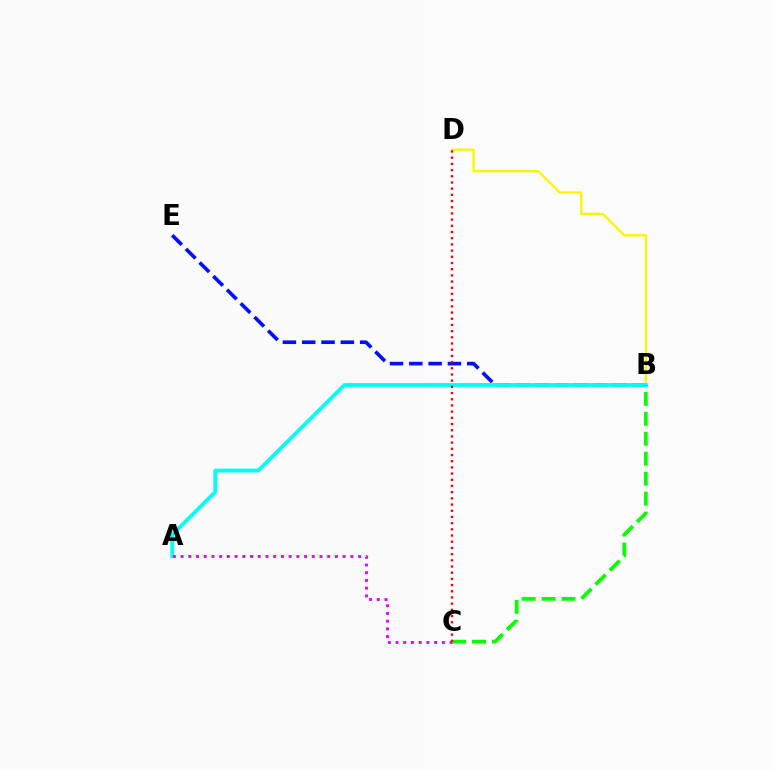{('B', 'D'): [{'color': '#fcf500', 'line_style': 'solid', 'thickness': 1.69}], ('B', 'E'): [{'color': '#0010ff', 'line_style': 'dashed', 'thickness': 2.62}], ('A', 'B'): [{'color': '#00fff6', 'line_style': 'solid', 'thickness': 2.77}], ('A', 'C'): [{'color': '#ee00ff', 'line_style': 'dotted', 'thickness': 2.1}], ('B', 'C'): [{'color': '#08ff00', 'line_style': 'dashed', 'thickness': 2.71}], ('C', 'D'): [{'color': '#ff0000', 'line_style': 'dotted', 'thickness': 1.68}]}